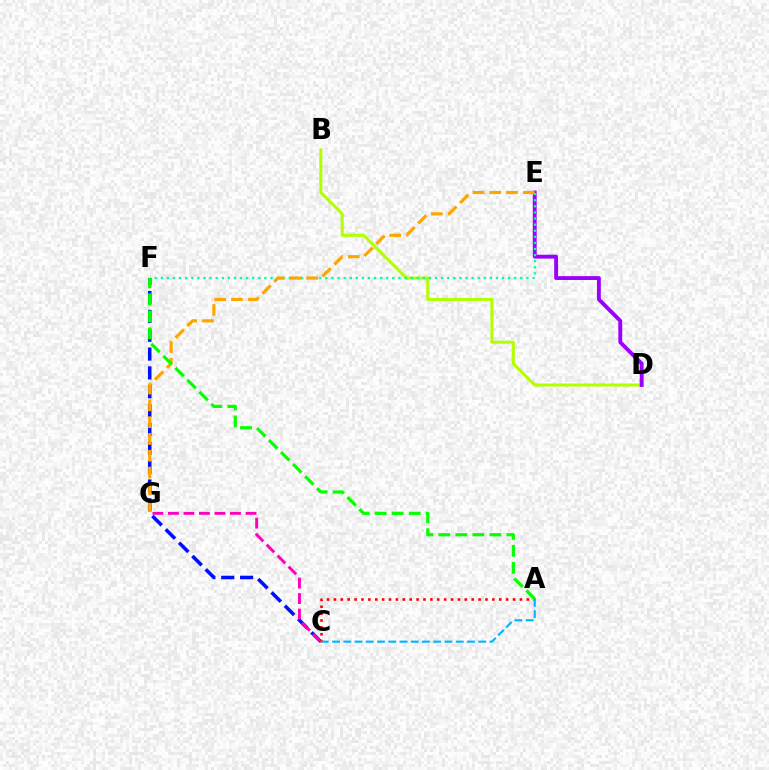{('B', 'D'): [{'color': '#b3ff00', 'line_style': 'solid', 'thickness': 2.19}], ('C', 'F'): [{'color': '#0010ff', 'line_style': 'dashed', 'thickness': 2.56}], ('D', 'E'): [{'color': '#9b00ff', 'line_style': 'solid', 'thickness': 2.79}], ('C', 'G'): [{'color': '#ff00bd', 'line_style': 'dashed', 'thickness': 2.11}], ('A', 'C'): [{'color': '#ff0000', 'line_style': 'dotted', 'thickness': 1.87}, {'color': '#00b5ff', 'line_style': 'dashed', 'thickness': 1.53}], ('E', 'F'): [{'color': '#00ff9d', 'line_style': 'dotted', 'thickness': 1.66}], ('E', 'G'): [{'color': '#ffa500', 'line_style': 'dashed', 'thickness': 2.28}], ('A', 'F'): [{'color': '#08ff00', 'line_style': 'dashed', 'thickness': 2.31}]}